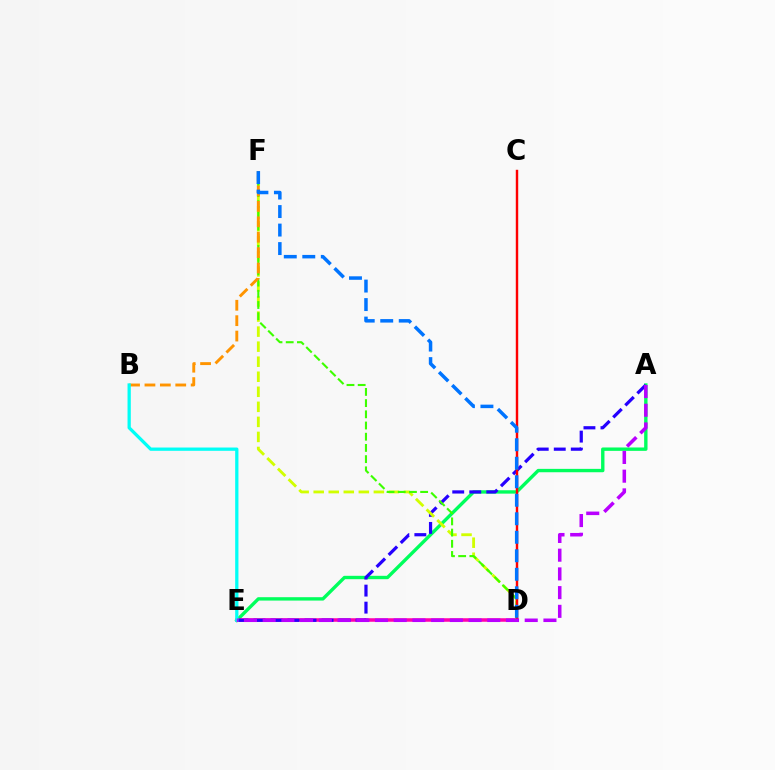{('A', 'E'): [{'color': '#00ff5c', 'line_style': 'solid', 'thickness': 2.43}, {'color': '#2500ff', 'line_style': 'dashed', 'thickness': 2.31}, {'color': '#b900ff', 'line_style': 'dashed', 'thickness': 2.54}], ('D', 'E'): [{'color': '#ff00ac', 'line_style': 'solid', 'thickness': 2.54}], ('D', 'F'): [{'color': '#d1ff00', 'line_style': 'dashed', 'thickness': 2.04}, {'color': '#3dff00', 'line_style': 'dashed', 'thickness': 1.52}, {'color': '#0074ff', 'line_style': 'dashed', 'thickness': 2.51}], ('B', 'F'): [{'color': '#ff9400', 'line_style': 'dashed', 'thickness': 2.09}], ('C', 'D'): [{'color': '#ff0000', 'line_style': 'solid', 'thickness': 1.75}], ('B', 'E'): [{'color': '#00fff6', 'line_style': 'solid', 'thickness': 2.35}]}